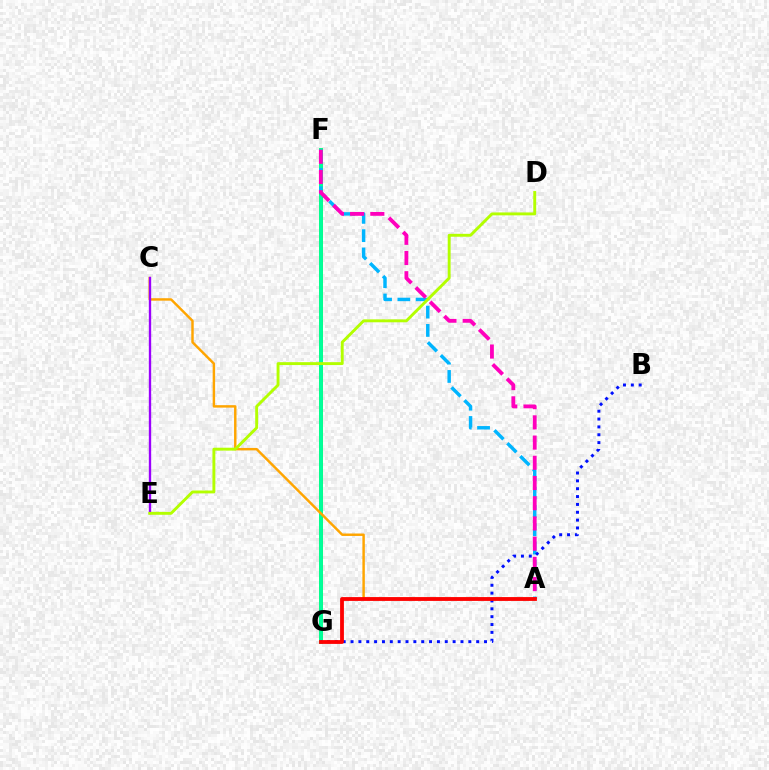{('F', 'G'): [{'color': '#08ff00', 'line_style': 'solid', 'thickness': 2.67}, {'color': '#00ff9d', 'line_style': 'solid', 'thickness': 2.7}], ('A', 'F'): [{'color': '#00b5ff', 'line_style': 'dashed', 'thickness': 2.49}, {'color': '#ff00bd', 'line_style': 'dashed', 'thickness': 2.75}], ('B', 'G'): [{'color': '#0010ff', 'line_style': 'dotted', 'thickness': 2.13}], ('A', 'C'): [{'color': '#ffa500', 'line_style': 'solid', 'thickness': 1.76}], ('C', 'E'): [{'color': '#9b00ff', 'line_style': 'solid', 'thickness': 1.69}], ('A', 'G'): [{'color': '#ff0000', 'line_style': 'solid', 'thickness': 2.75}], ('D', 'E'): [{'color': '#b3ff00', 'line_style': 'solid', 'thickness': 2.09}]}